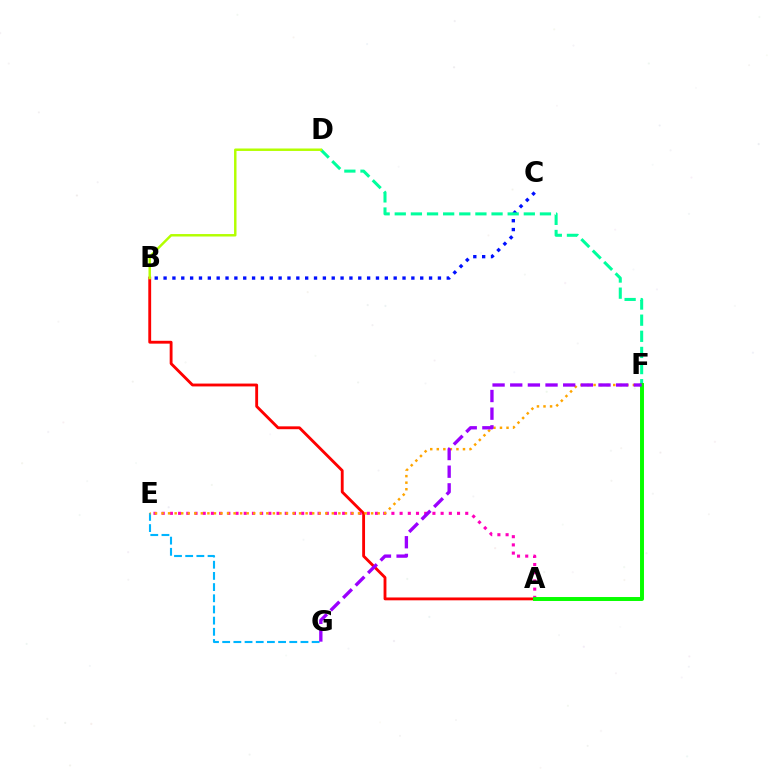{('A', 'B'): [{'color': '#ff0000', 'line_style': 'solid', 'thickness': 2.05}], ('B', 'C'): [{'color': '#0010ff', 'line_style': 'dotted', 'thickness': 2.4}], ('E', 'G'): [{'color': '#00b5ff', 'line_style': 'dashed', 'thickness': 1.52}], ('D', 'F'): [{'color': '#00ff9d', 'line_style': 'dashed', 'thickness': 2.19}], ('A', 'E'): [{'color': '#ff00bd', 'line_style': 'dotted', 'thickness': 2.23}], ('E', 'F'): [{'color': '#ffa500', 'line_style': 'dotted', 'thickness': 1.78}], ('A', 'F'): [{'color': '#08ff00', 'line_style': 'solid', 'thickness': 2.85}], ('B', 'D'): [{'color': '#b3ff00', 'line_style': 'solid', 'thickness': 1.77}], ('F', 'G'): [{'color': '#9b00ff', 'line_style': 'dashed', 'thickness': 2.4}]}